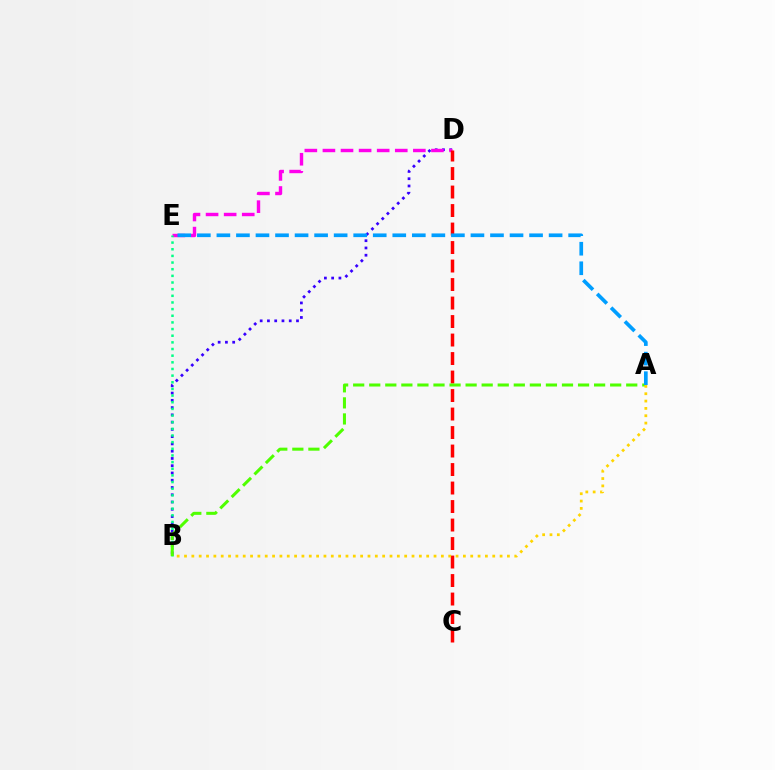{('B', 'D'): [{'color': '#3700ff', 'line_style': 'dotted', 'thickness': 1.97}], ('D', 'E'): [{'color': '#ff00ed', 'line_style': 'dashed', 'thickness': 2.46}], ('C', 'D'): [{'color': '#ff0000', 'line_style': 'dashed', 'thickness': 2.51}], ('B', 'E'): [{'color': '#00ff86', 'line_style': 'dotted', 'thickness': 1.81}], ('A', 'B'): [{'color': '#4fff00', 'line_style': 'dashed', 'thickness': 2.18}, {'color': '#ffd500', 'line_style': 'dotted', 'thickness': 1.99}], ('A', 'E'): [{'color': '#009eff', 'line_style': 'dashed', 'thickness': 2.65}]}